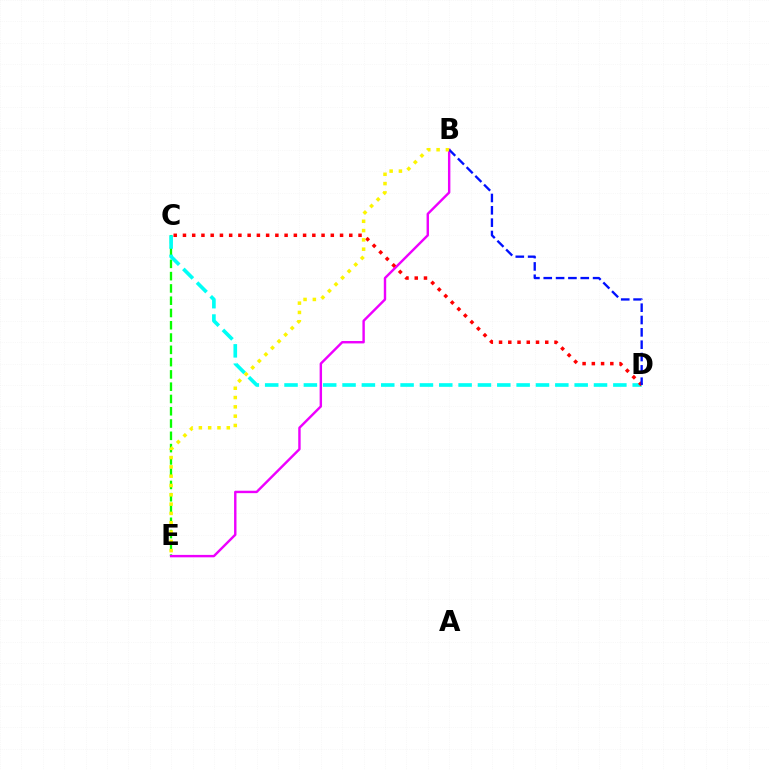{('C', 'E'): [{'color': '#08ff00', 'line_style': 'dashed', 'thickness': 1.67}], ('B', 'E'): [{'color': '#ee00ff', 'line_style': 'solid', 'thickness': 1.74}, {'color': '#fcf500', 'line_style': 'dotted', 'thickness': 2.53}], ('C', 'D'): [{'color': '#00fff6', 'line_style': 'dashed', 'thickness': 2.63}, {'color': '#ff0000', 'line_style': 'dotted', 'thickness': 2.51}], ('B', 'D'): [{'color': '#0010ff', 'line_style': 'dashed', 'thickness': 1.68}]}